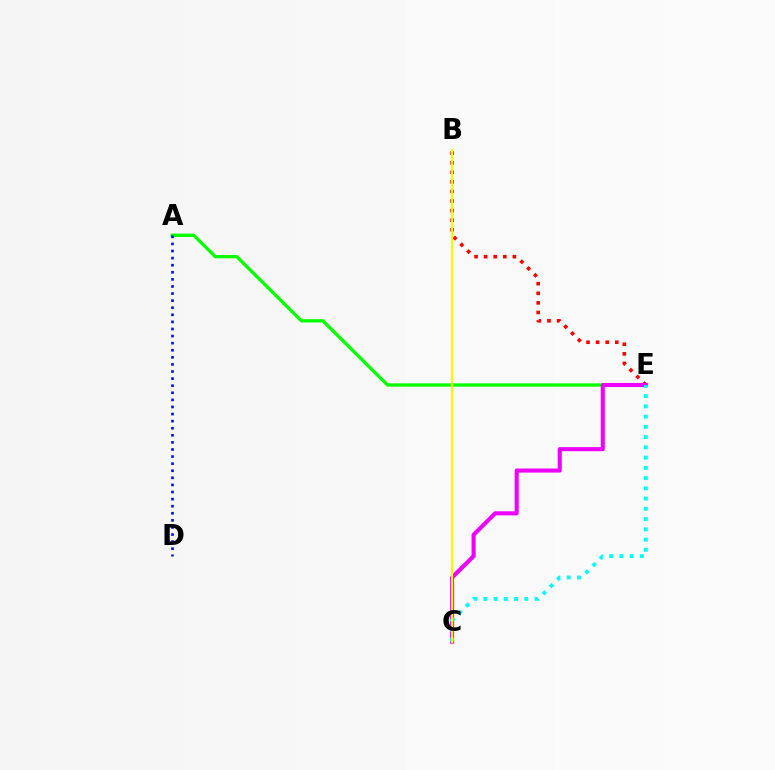{('B', 'E'): [{'color': '#ff0000', 'line_style': 'dotted', 'thickness': 2.6}], ('A', 'E'): [{'color': '#08ff00', 'line_style': 'solid', 'thickness': 2.38}], ('C', 'E'): [{'color': '#ee00ff', 'line_style': 'solid', 'thickness': 2.95}, {'color': '#00fff6', 'line_style': 'dotted', 'thickness': 2.78}], ('A', 'D'): [{'color': '#0010ff', 'line_style': 'dotted', 'thickness': 1.93}], ('B', 'C'): [{'color': '#fcf500', 'line_style': 'solid', 'thickness': 1.6}]}